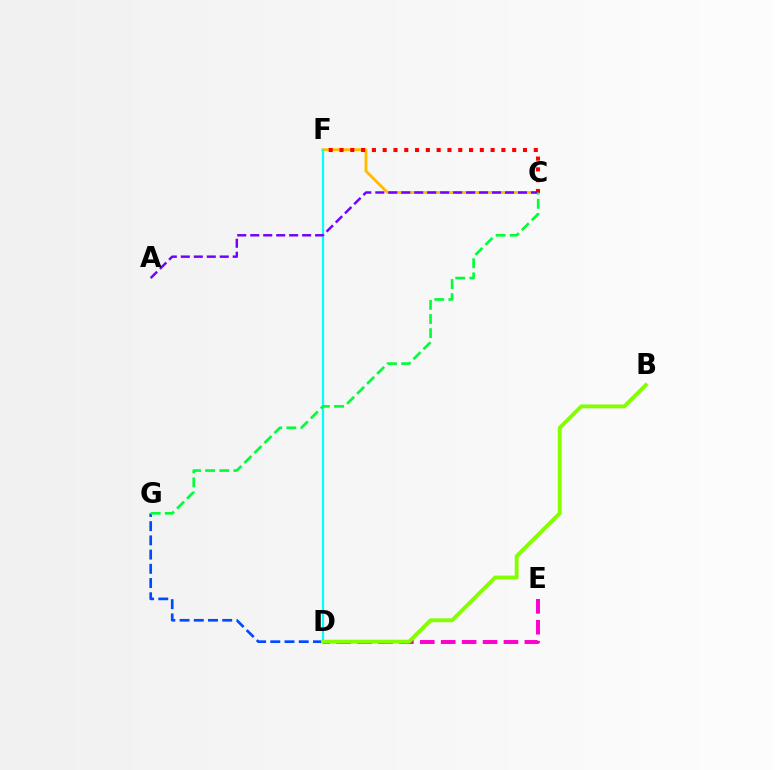{('C', 'F'): [{'color': '#ffbd00', 'line_style': 'solid', 'thickness': 2.06}, {'color': '#ff0000', 'line_style': 'dotted', 'thickness': 2.93}], ('D', 'F'): [{'color': '#00fff6', 'line_style': 'solid', 'thickness': 1.6}], ('D', 'G'): [{'color': '#004bff', 'line_style': 'dashed', 'thickness': 1.93}], ('A', 'C'): [{'color': '#7200ff', 'line_style': 'dashed', 'thickness': 1.76}], ('C', 'G'): [{'color': '#00ff39', 'line_style': 'dashed', 'thickness': 1.92}], ('D', 'E'): [{'color': '#ff00cf', 'line_style': 'dashed', 'thickness': 2.84}], ('B', 'D'): [{'color': '#84ff00', 'line_style': 'solid', 'thickness': 2.79}]}